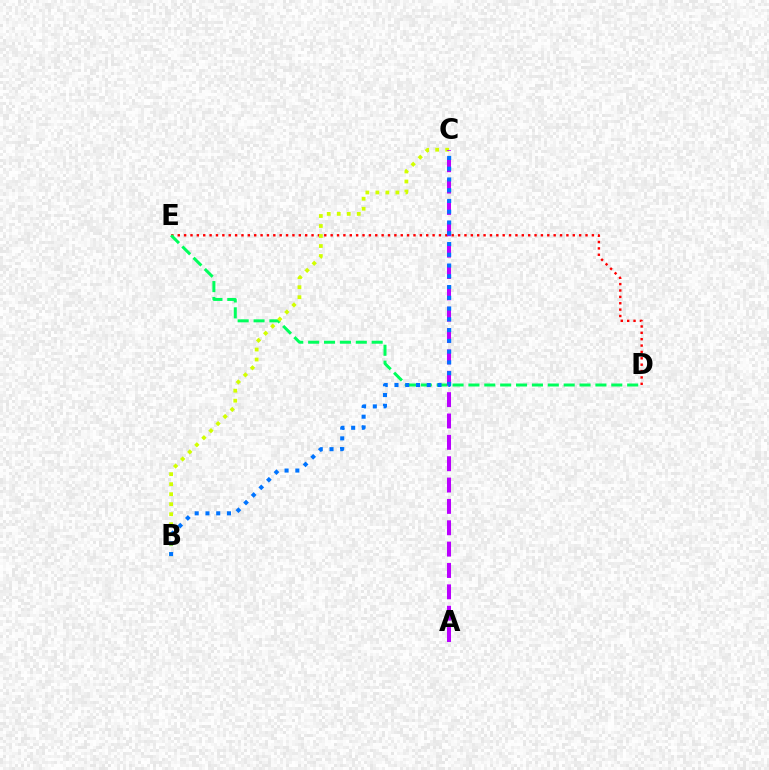{('D', 'E'): [{'color': '#ff0000', 'line_style': 'dotted', 'thickness': 1.73}, {'color': '#00ff5c', 'line_style': 'dashed', 'thickness': 2.16}], ('B', 'C'): [{'color': '#d1ff00', 'line_style': 'dotted', 'thickness': 2.72}, {'color': '#0074ff', 'line_style': 'dotted', 'thickness': 2.92}], ('A', 'C'): [{'color': '#b900ff', 'line_style': 'dashed', 'thickness': 2.9}]}